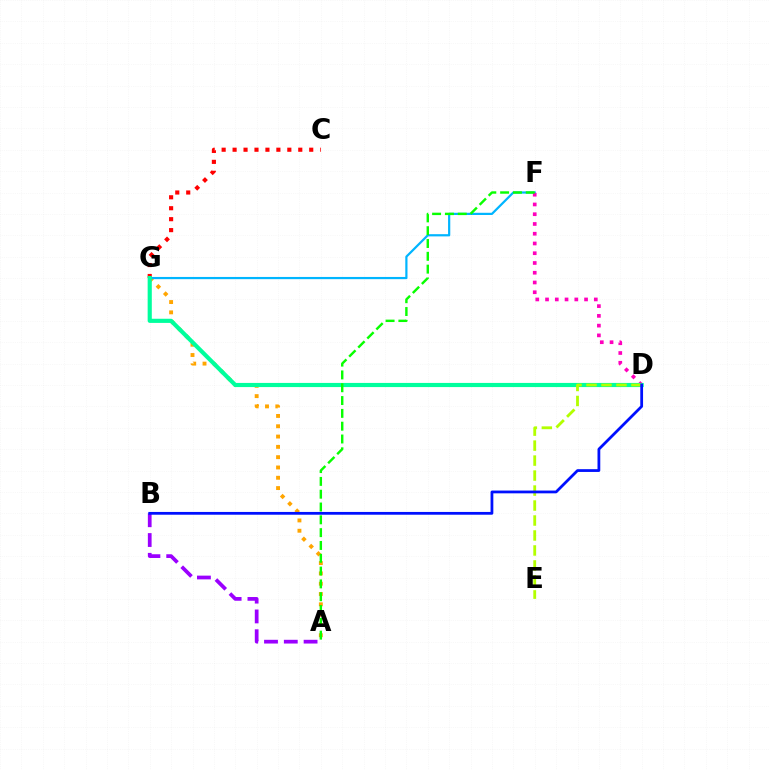{('A', 'G'): [{'color': '#ffa500', 'line_style': 'dotted', 'thickness': 2.8}], ('C', 'G'): [{'color': '#ff0000', 'line_style': 'dotted', 'thickness': 2.97}], ('F', 'G'): [{'color': '#00b5ff', 'line_style': 'solid', 'thickness': 1.59}], ('D', 'F'): [{'color': '#ff00bd', 'line_style': 'dotted', 'thickness': 2.65}], ('D', 'G'): [{'color': '#00ff9d', 'line_style': 'solid', 'thickness': 2.99}], ('A', 'B'): [{'color': '#9b00ff', 'line_style': 'dashed', 'thickness': 2.69}], ('A', 'F'): [{'color': '#08ff00', 'line_style': 'dashed', 'thickness': 1.74}], ('D', 'E'): [{'color': '#b3ff00', 'line_style': 'dashed', 'thickness': 2.03}], ('B', 'D'): [{'color': '#0010ff', 'line_style': 'solid', 'thickness': 2.0}]}